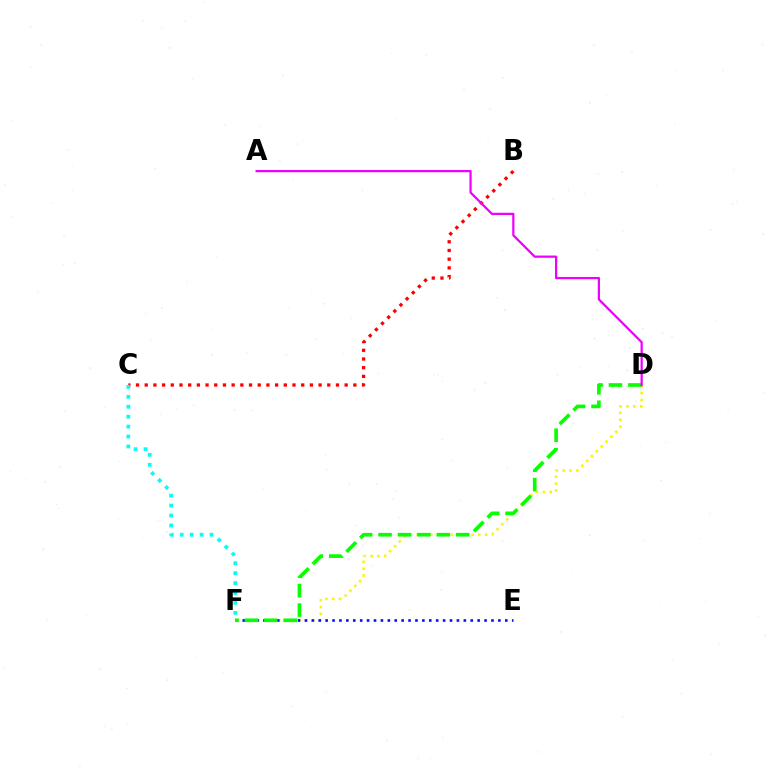{('B', 'C'): [{'color': '#ff0000', 'line_style': 'dotted', 'thickness': 2.36}], ('D', 'F'): [{'color': '#fcf500', 'line_style': 'dotted', 'thickness': 1.86}, {'color': '#08ff00', 'line_style': 'dashed', 'thickness': 2.64}], ('E', 'F'): [{'color': '#0010ff', 'line_style': 'dotted', 'thickness': 1.88}], ('C', 'F'): [{'color': '#00fff6', 'line_style': 'dotted', 'thickness': 2.7}], ('A', 'D'): [{'color': '#ee00ff', 'line_style': 'solid', 'thickness': 1.61}]}